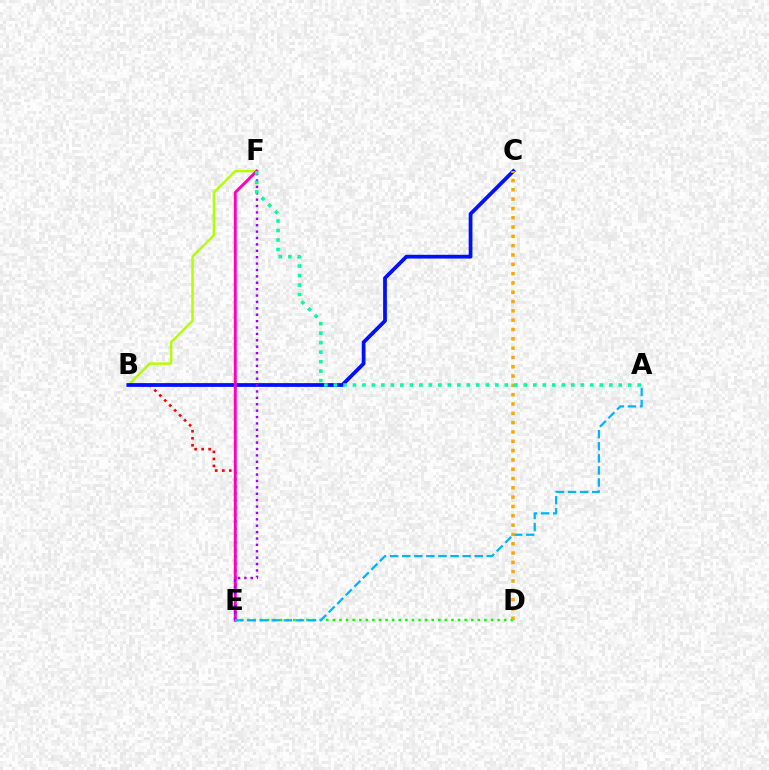{('B', 'E'): [{'color': '#ff0000', 'line_style': 'dotted', 'thickness': 1.9}], ('B', 'F'): [{'color': '#b3ff00', 'line_style': 'solid', 'thickness': 1.75}], ('B', 'C'): [{'color': '#0010ff', 'line_style': 'solid', 'thickness': 2.71}], ('E', 'F'): [{'color': '#ff00bd', 'line_style': 'solid', 'thickness': 2.12}, {'color': '#9b00ff', 'line_style': 'dotted', 'thickness': 1.74}], ('D', 'E'): [{'color': '#08ff00', 'line_style': 'dotted', 'thickness': 1.79}], ('A', 'E'): [{'color': '#00b5ff', 'line_style': 'dashed', 'thickness': 1.64}], ('C', 'D'): [{'color': '#ffa500', 'line_style': 'dotted', 'thickness': 2.53}], ('A', 'F'): [{'color': '#00ff9d', 'line_style': 'dotted', 'thickness': 2.58}]}